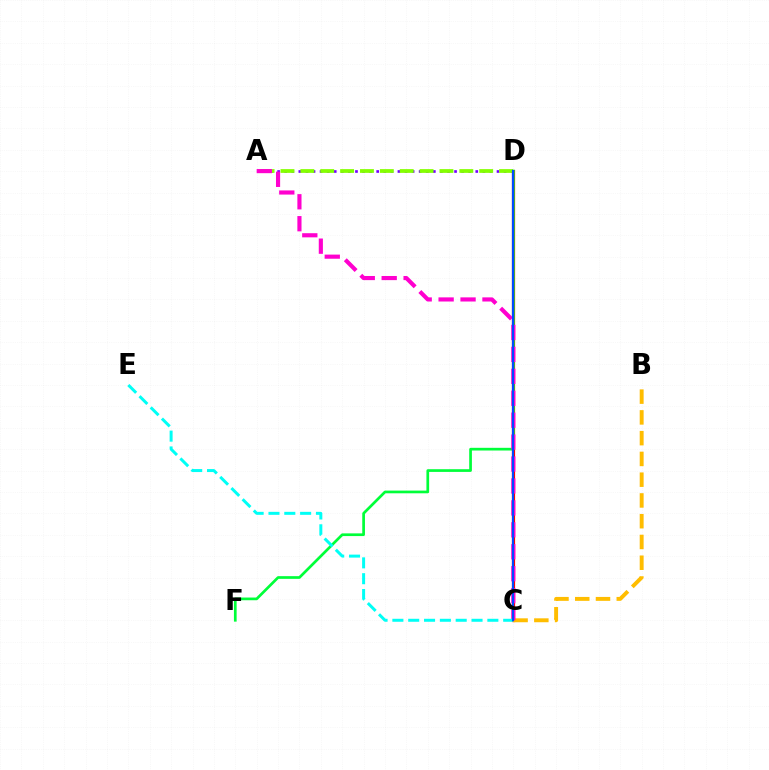{('A', 'D'): [{'color': '#7200ff', 'line_style': 'dotted', 'thickness': 1.92}, {'color': '#84ff00', 'line_style': 'dashed', 'thickness': 2.7}], ('C', 'D'): [{'color': '#ff0000', 'line_style': 'solid', 'thickness': 2.31}, {'color': '#004bff', 'line_style': 'solid', 'thickness': 1.52}], ('B', 'C'): [{'color': '#ffbd00', 'line_style': 'dashed', 'thickness': 2.82}], ('D', 'F'): [{'color': '#00ff39', 'line_style': 'solid', 'thickness': 1.95}], ('A', 'C'): [{'color': '#ff00cf', 'line_style': 'dashed', 'thickness': 2.98}], ('C', 'E'): [{'color': '#00fff6', 'line_style': 'dashed', 'thickness': 2.15}]}